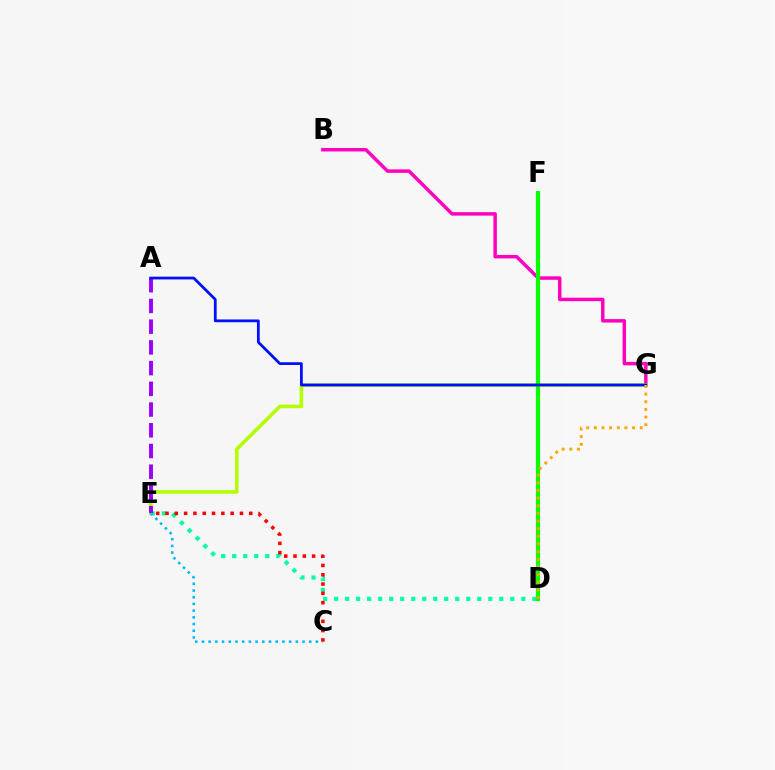{('B', 'G'): [{'color': '#ff00bd', 'line_style': 'solid', 'thickness': 2.49}], ('E', 'G'): [{'color': '#b3ff00', 'line_style': 'solid', 'thickness': 2.58}], ('D', 'E'): [{'color': '#00ff9d', 'line_style': 'dotted', 'thickness': 2.99}], ('A', 'E'): [{'color': '#9b00ff', 'line_style': 'dashed', 'thickness': 2.81}], ('C', 'E'): [{'color': '#00b5ff', 'line_style': 'dotted', 'thickness': 1.82}, {'color': '#ff0000', 'line_style': 'dotted', 'thickness': 2.53}], ('D', 'F'): [{'color': '#08ff00', 'line_style': 'solid', 'thickness': 3.0}], ('A', 'G'): [{'color': '#0010ff', 'line_style': 'solid', 'thickness': 1.99}], ('D', 'G'): [{'color': '#ffa500', 'line_style': 'dotted', 'thickness': 2.08}]}